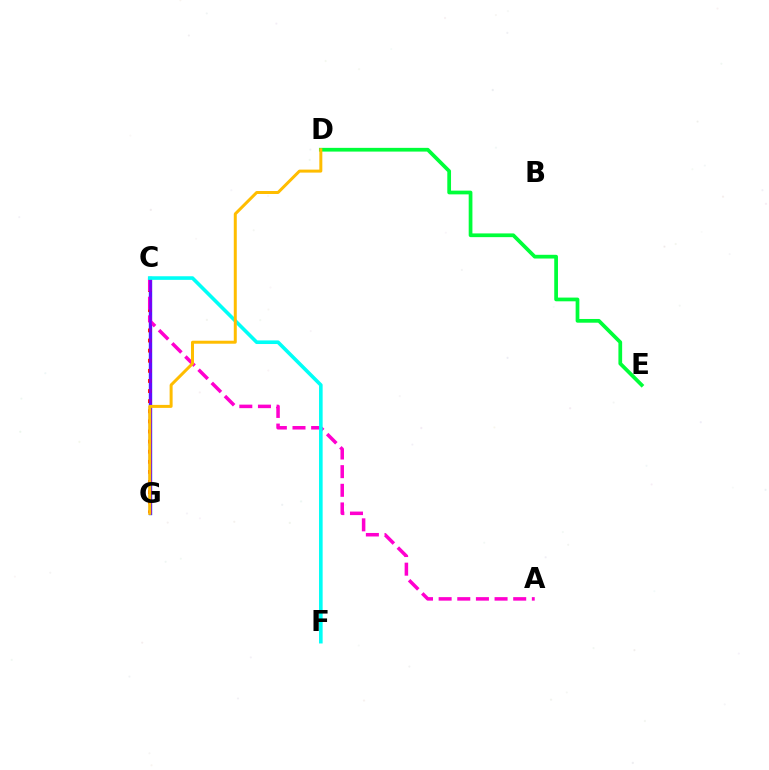{('C', 'G'): [{'color': '#84ff00', 'line_style': 'dotted', 'thickness': 2.1}, {'color': '#004bff', 'line_style': 'solid', 'thickness': 2.43}, {'color': '#ff0000', 'line_style': 'dotted', 'thickness': 2.75}, {'color': '#7200ff', 'line_style': 'solid', 'thickness': 1.83}], ('A', 'C'): [{'color': '#ff00cf', 'line_style': 'dashed', 'thickness': 2.53}], ('D', 'E'): [{'color': '#00ff39', 'line_style': 'solid', 'thickness': 2.68}], ('C', 'F'): [{'color': '#00fff6', 'line_style': 'solid', 'thickness': 2.6}], ('D', 'G'): [{'color': '#ffbd00', 'line_style': 'solid', 'thickness': 2.15}]}